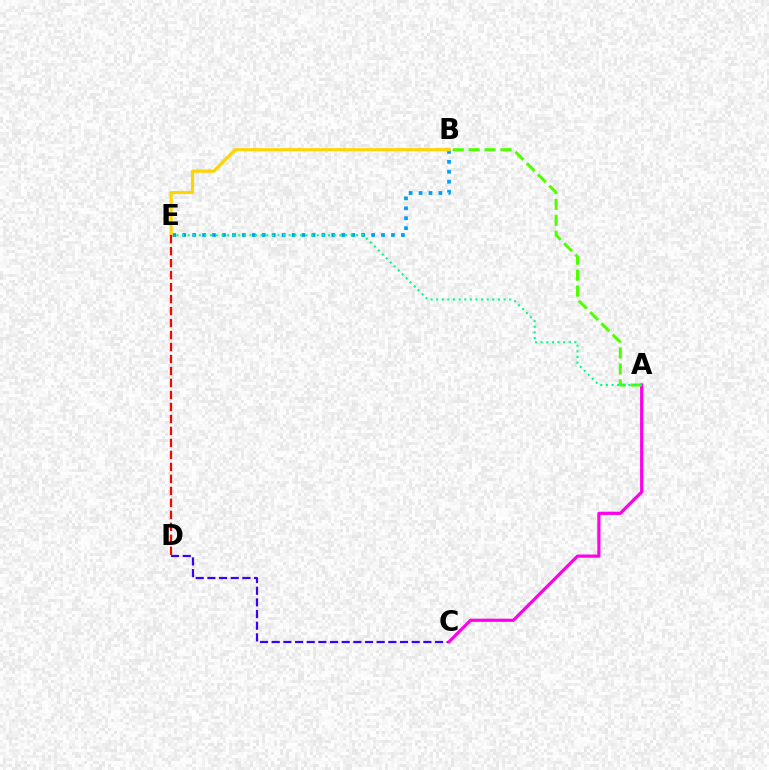{('C', 'D'): [{'color': '#3700ff', 'line_style': 'dashed', 'thickness': 1.58}], ('A', 'C'): [{'color': '#ff00ed', 'line_style': 'solid', 'thickness': 2.29}], ('A', 'B'): [{'color': '#4fff00', 'line_style': 'dashed', 'thickness': 2.16}], ('B', 'E'): [{'color': '#009eff', 'line_style': 'dotted', 'thickness': 2.7}, {'color': '#ffd500', 'line_style': 'solid', 'thickness': 2.27}], ('A', 'E'): [{'color': '#00ff86', 'line_style': 'dotted', 'thickness': 1.53}], ('D', 'E'): [{'color': '#ff0000', 'line_style': 'dashed', 'thickness': 1.63}]}